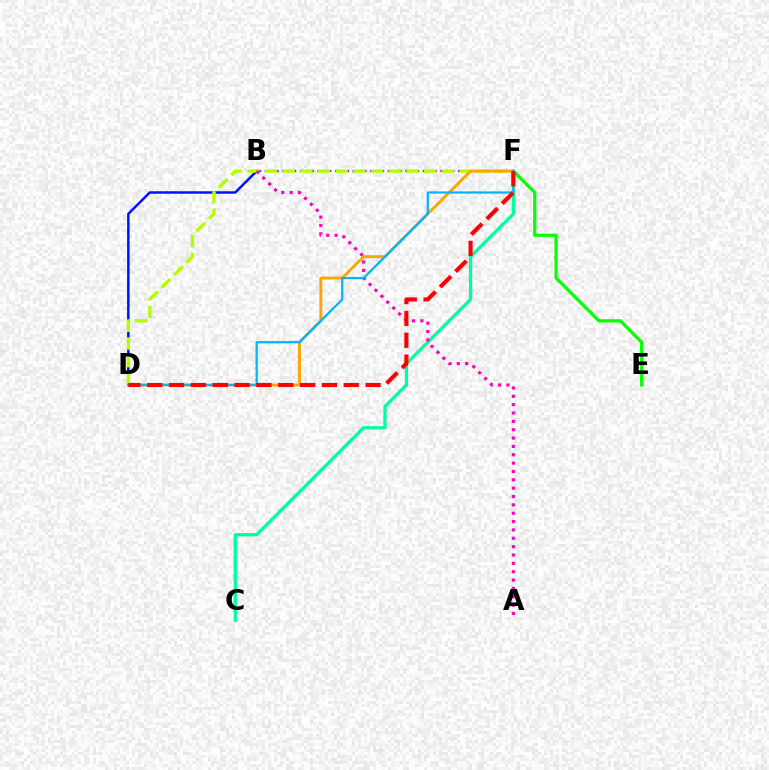{('B', 'D'): [{'color': '#0010ff', 'line_style': 'solid', 'thickness': 1.78}], ('C', 'F'): [{'color': '#00ff9d', 'line_style': 'solid', 'thickness': 2.35}], ('E', 'F'): [{'color': '#08ff00', 'line_style': 'solid', 'thickness': 2.32}], ('B', 'F'): [{'color': '#9b00ff', 'line_style': 'dotted', 'thickness': 1.59}], ('D', 'F'): [{'color': '#b3ff00', 'line_style': 'dashed', 'thickness': 2.4}, {'color': '#ffa500', 'line_style': 'solid', 'thickness': 2.1}, {'color': '#00b5ff', 'line_style': 'solid', 'thickness': 1.61}, {'color': '#ff0000', 'line_style': 'dashed', 'thickness': 2.97}], ('A', 'B'): [{'color': '#ff00bd', 'line_style': 'dotted', 'thickness': 2.27}]}